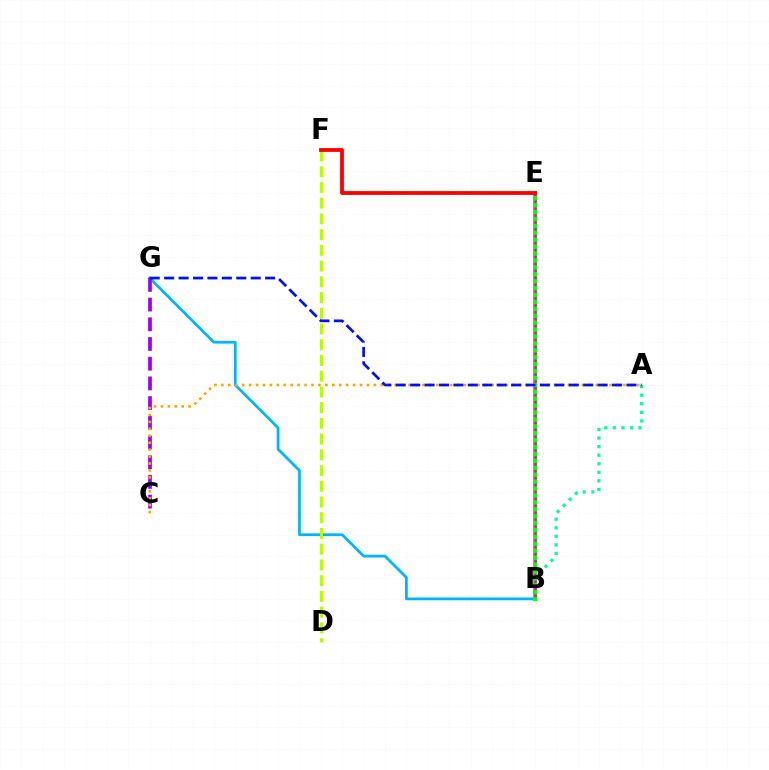{('B', 'G'): [{'color': '#00b5ff', 'line_style': 'solid', 'thickness': 1.99}], ('A', 'B'): [{'color': '#00ff9d', 'line_style': 'dotted', 'thickness': 2.33}], ('D', 'F'): [{'color': '#b3ff00', 'line_style': 'dashed', 'thickness': 2.14}], ('B', 'E'): [{'color': '#08ff00', 'line_style': 'solid', 'thickness': 2.96}, {'color': '#ff00bd', 'line_style': 'dotted', 'thickness': 1.88}], ('C', 'G'): [{'color': '#9b00ff', 'line_style': 'dashed', 'thickness': 2.68}], ('A', 'C'): [{'color': '#ffa500', 'line_style': 'dotted', 'thickness': 1.88}], ('E', 'F'): [{'color': '#ff0000', 'line_style': 'solid', 'thickness': 2.73}], ('A', 'G'): [{'color': '#0010ff', 'line_style': 'dashed', 'thickness': 1.96}]}